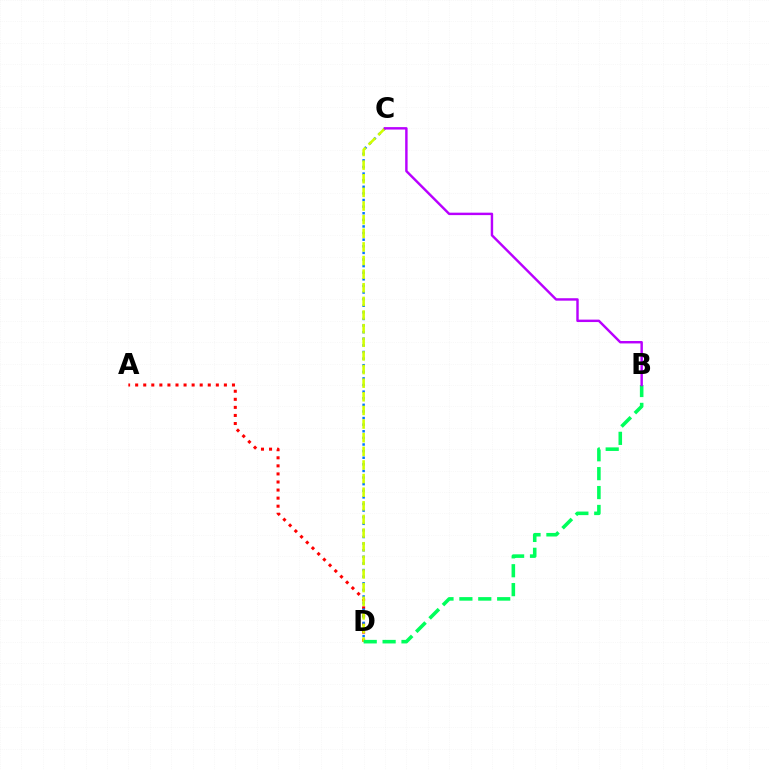{('A', 'D'): [{'color': '#ff0000', 'line_style': 'dotted', 'thickness': 2.19}], ('C', 'D'): [{'color': '#0074ff', 'line_style': 'dotted', 'thickness': 1.8}, {'color': '#d1ff00', 'line_style': 'dashed', 'thickness': 1.85}], ('B', 'D'): [{'color': '#00ff5c', 'line_style': 'dashed', 'thickness': 2.57}], ('B', 'C'): [{'color': '#b900ff', 'line_style': 'solid', 'thickness': 1.75}]}